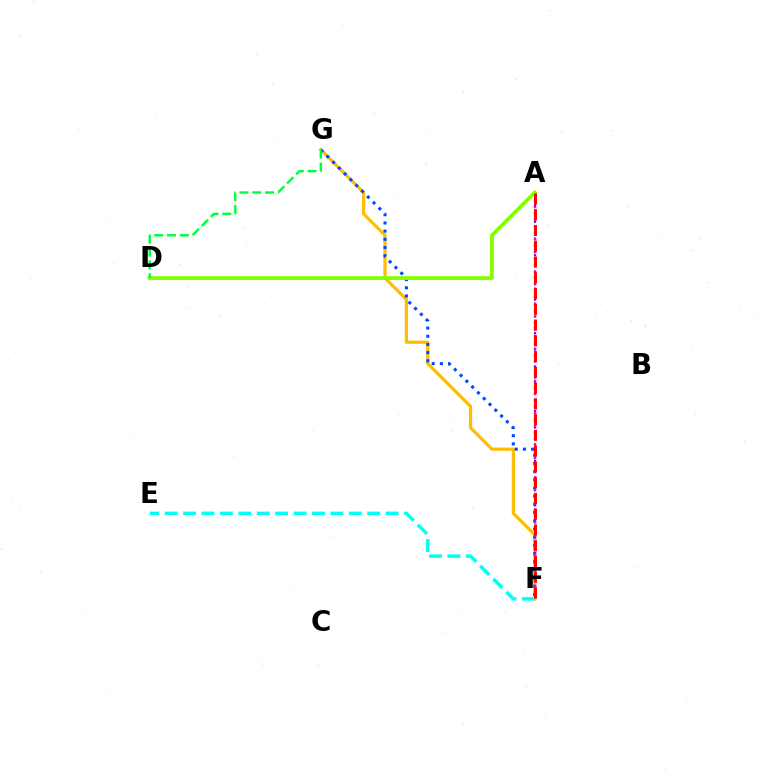{('A', 'F'): [{'color': '#7200ff', 'line_style': 'dotted', 'thickness': 1.51}, {'color': '#ff00cf', 'line_style': 'dotted', 'thickness': 1.75}, {'color': '#ff0000', 'line_style': 'dashed', 'thickness': 2.14}], ('E', 'F'): [{'color': '#00fff6', 'line_style': 'dashed', 'thickness': 2.5}], ('F', 'G'): [{'color': '#ffbd00', 'line_style': 'solid', 'thickness': 2.29}, {'color': '#004bff', 'line_style': 'dotted', 'thickness': 2.22}], ('A', 'D'): [{'color': '#84ff00', 'line_style': 'solid', 'thickness': 2.73}], ('D', 'G'): [{'color': '#00ff39', 'line_style': 'dashed', 'thickness': 1.74}]}